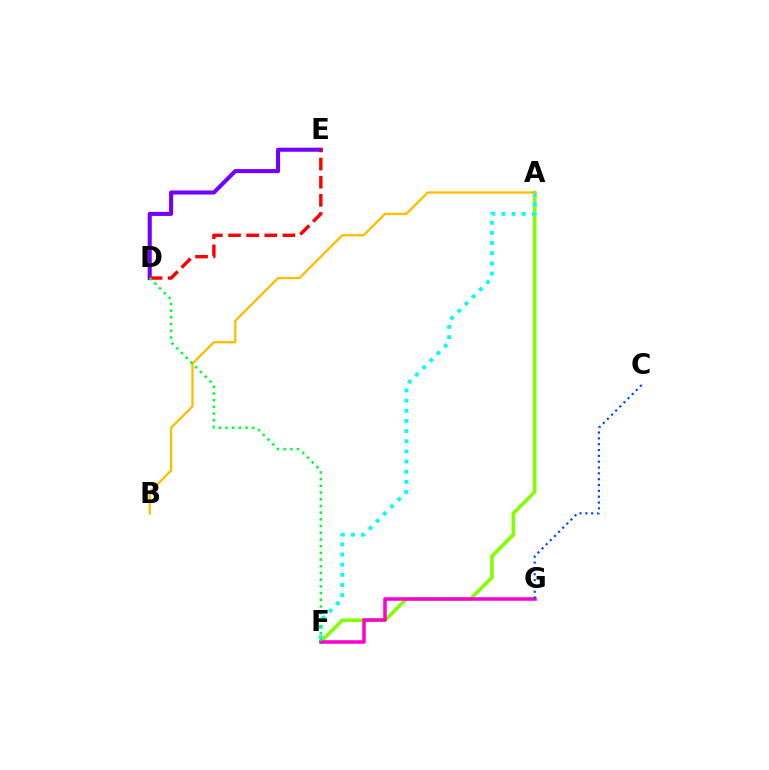{('A', 'F'): [{'color': '#84ff00', 'line_style': 'solid', 'thickness': 2.6}, {'color': '#00fff6', 'line_style': 'dotted', 'thickness': 2.76}], ('D', 'E'): [{'color': '#7200ff', 'line_style': 'solid', 'thickness': 2.93}, {'color': '#ff0000', 'line_style': 'dashed', 'thickness': 2.46}], ('A', 'B'): [{'color': '#ffbd00', 'line_style': 'solid', 'thickness': 1.68}], ('F', 'G'): [{'color': '#ff00cf', 'line_style': 'solid', 'thickness': 2.55}], ('C', 'G'): [{'color': '#004bff', 'line_style': 'dotted', 'thickness': 1.58}], ('D', 'F'): [{'color': '#00ff39', 'line_style': 'dotted', 'thickness': 1.82}]}